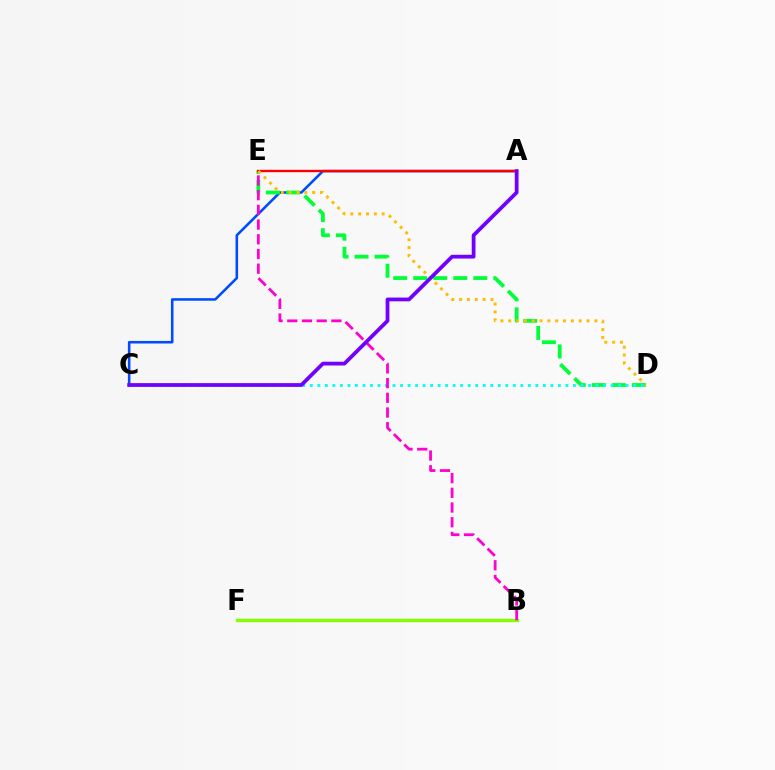{('A', 'C'): [{'color': '#004bff', 'line_style': 'solid', 'thickness': 1.84}, {'color': '#7200ff', 'line_style': 'solid', 'thickness': 2.71}], ('B', 'F'): [{'color': '#84ff00', 'line_style': 'solid', 'thickness': 2.43}], ('D', 'E'): [{'color': '#00ff39', 'line_style': 'dashed', 'thickness': 2.72}, {'color': '#ffbd00', 'line_style': 'dotted', 'thickness': 2.13}], ('A', 'E'): [{'color': '#ff0000', 'line_style': 'solid', 'thickness': 1.7}], ('C', 'D'): [{'color': '#00fff6', 'line_style': 'dotted', 'thickness': 2.04}], ('B', 'E'): [{'color': '#ff00cf', 'line_style': 'dashed', 'thickness': 2.0}]}